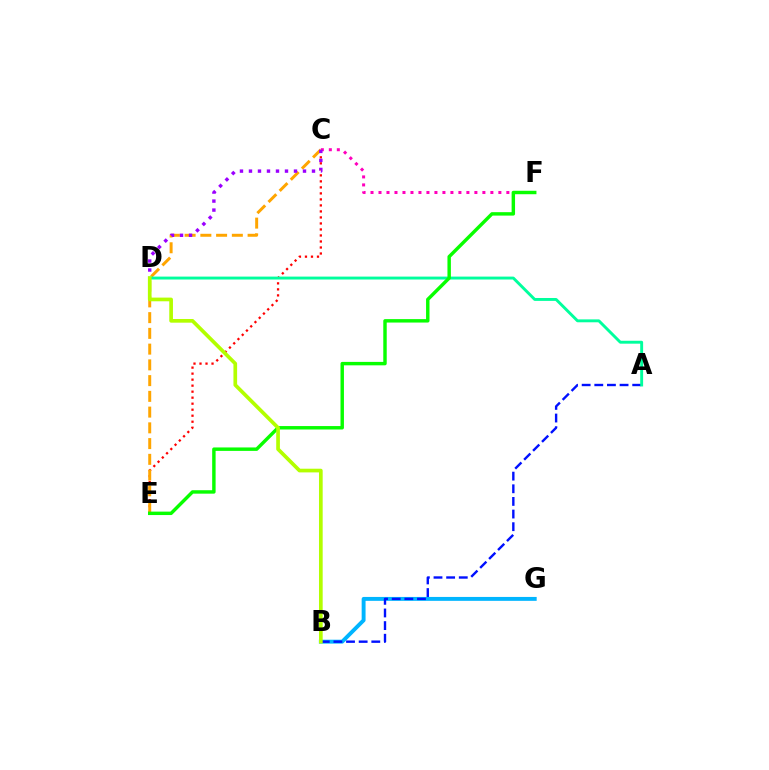{('C', 'E'): [{'color': '#ff0000', 'line_style': 'dotted', 'thickness': 1.63}, {'color': '#ffa500', 'line_style': 'dashed', 'thickness': 2.14}], ('B', 'G'): [{'color': '#00b5ff', 'line_style': 'solid', 'thickness': 2.81}], ('A', 'B'): [{'color': '#0010ff', 'line_style': 'dashed', 'thickness': 1.72}], ('C', 'F'): [{'color': '#ff00bd', 'line_style': 'dotted', 'thickness': 2.17}], ('C', 'D'): [{'color': '#9b00ff', 'line_style': 'dotted', 'thickness': 2.45}], ('A', 'D'): [{'color': '#00ff9d', 'line_style': 'solid', 'thickness': 2.09}], ('E', 'F'): [{'color': '#08ff00', 'line_style': 'solid', 'thickness': 2.47}], ('B', 'D'): [{'color': '#b3ff00', 'line_style': 'solid', 'thickness': 2.65}]}